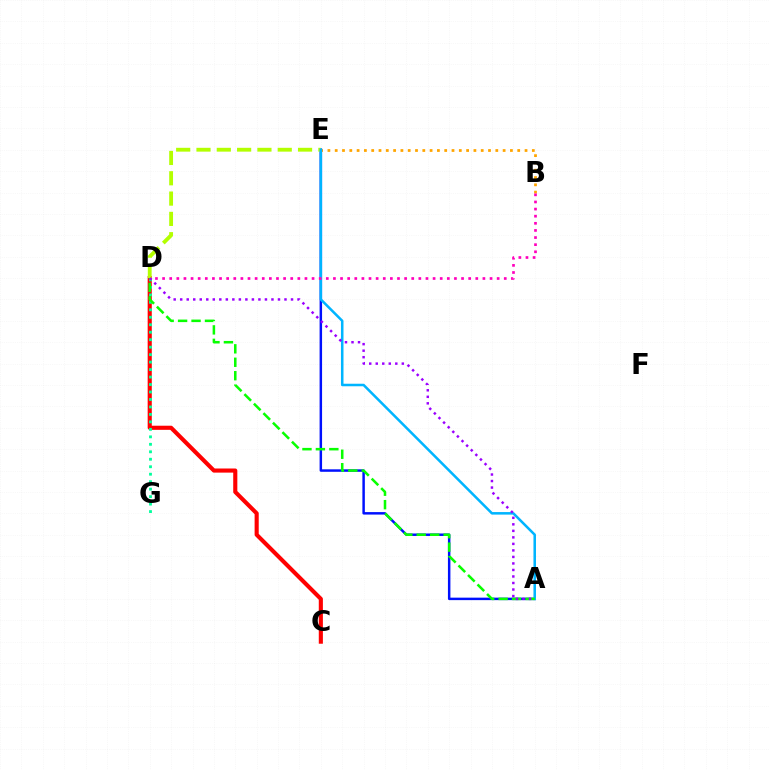{('B', 'E'): [{'color': '#ffa500', 'line_style': 'dotted', 'thickness': 1.98}], ('A', 'E'): [{'color': '#0010ff', 'line_style': 'solid', 'thickness': 1.78}, {'color': '#00b5ff', 'line_style': 'solid', 'thickness': 1.82}], ('C', 'D'): [{'color': '#ff0000', 'line_style': 'solid', 'thickness': 2.96}], ('D', 'E'): [{'color': '#b3ff00', 'line_style': 'dashed', 'thickness': 2.76}], ('D', 'G'): [{'color': '#00ff9d', 'line_style': 'dotted', 'thickness': 2.03}], ('A', 'D'): [{'color': '#08ff00', 'line_style': 'dashed', 'thickness': 1.83}, {'color': '#9b00ff', 'line_style': 'dotted', 'thickness': 1.77}], ('B', 'D'): [{'color': '#ff00bd', 'line_style': 'dotted', 'thickness': 1.93}]}